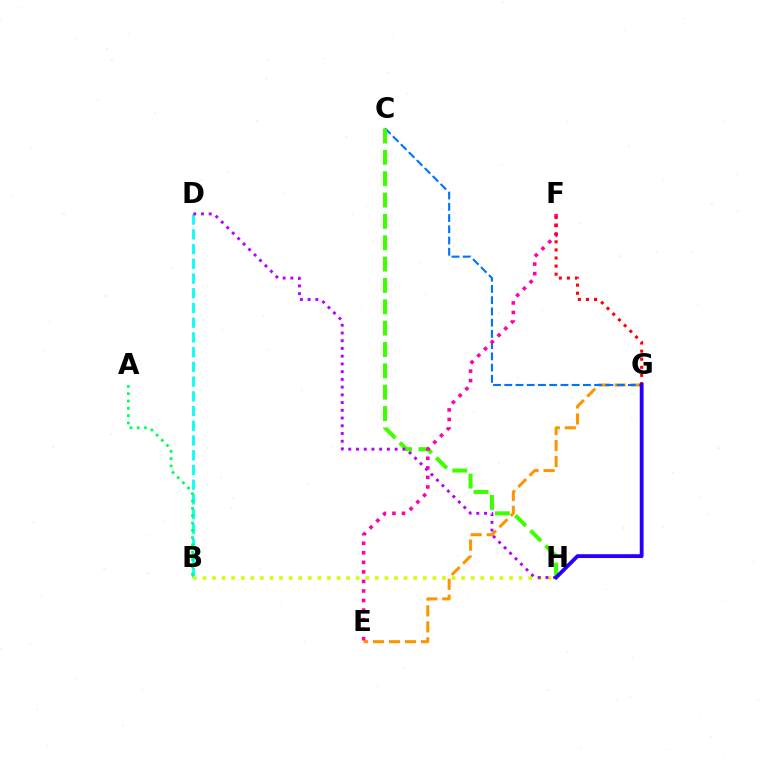{('E', 'G'): [{'color': '#ff9400', 'line_style': 'dashed', 'thickness': 2.17}], ('C', 'G'): [{'color': '#0074ff', 'line_style': 'dashed', 'thickness': 1.53}], ('C', 'H'): [{'color': '#3dff00', 'line_style': 'dashed', 'thickness': 2.9}], ('E', 'F'): [{'color': '#ff00ac', 'line_style': 'dotted', 'thickness': 2.59}], ('F', 'G'): [{'color': '#ff0000', 'line_style': 'dotted', 'thickness': 2.2}], ('B', 'D'): [{'color': '#00fff6', 'line_style': 'dashed', 'thickness': 2.0}], ('B', 'H'): [{'color': '#d1ff00', 'line_style': 'dotted', 'thickness': 2.6}], ('A', 'B'): [{'color': '#00ff5c', 'line_style': 'dotted', 'thickness': 1.99}], ('D', 'H'): [{'color': '#b900ff', 'line_style': 'dotted', 'thickness': 2.1}], ('G', 'H'): [{'color': '#2500ff', 'line_style': 'solid', 'thickness': 2.75}]}